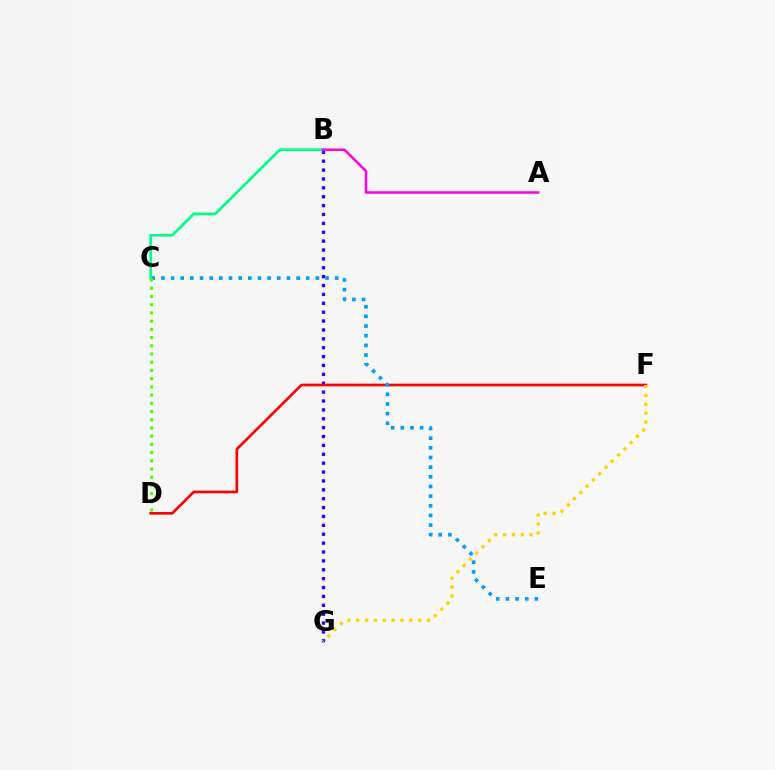{('B', 'G'): [{'color': '#3700ff', 'line_style': 'dotted', 'thickness': 2.41}], ('D', 'F'): [{'color': '#ff0000', 'line_style': 'solid', 'thickness': 1.92}], ('C', 'E'): [{'color': '#009eff', 'line_style': 'dotted', 'thickness': 2.62}], ('B', 'C'): [{'color': '#00ff86', 'line_style': 'solid', 'thickness': 1.94}], ('A', 'B'): [{'color': '#ff00ed', 'line_style': 'solid', 'thickness': 1.81}], ('F', 'G'): [{'color': '#ffd500', 'line_style': 'dotted', 'thickness': 2.41}], ('C', 'D'): [{'color': '#4fff00', 'line_style': 'dotted', 'thickness': 2.23}]}